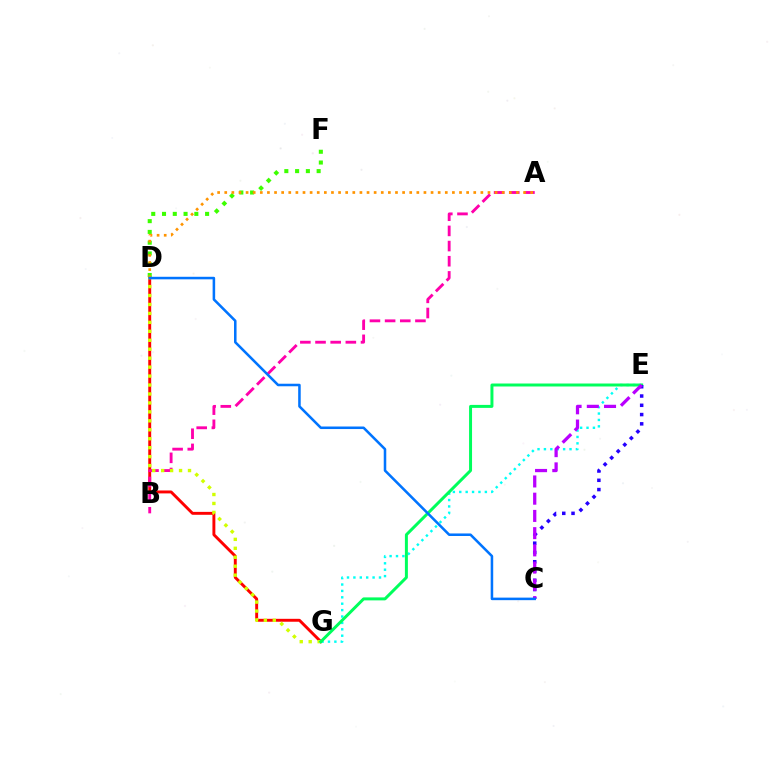{('D', 'G'): [{'color': '#ff0000', 'line_style': 'solid', 'thickness': 2.1}, {'color': '#d1ff00', 'line_style': 'dotted', 'thickness': 2.43}], ('A', 'B'): [{'color': '#ff00ac', 'line_style': 'dashed', 'thickness': 2.06}], ('E', 'G'): [{'color': '#00fff6', 'line_style': 'dotted', 'thickness': 1.74}, {'color': '#00ff5c', 'line_style': 'solid', 'thickness': 2.15}], ('D', 'F'): [{'color': '#3dff00', 'line_style': 'dotted', 'thickness': 2.93}], ('A', 'D'): [{'color': '#ff9400', 'line_style': 'dotted', 'thickness': 1.93}], ('C', 'E'): [{'color': '#2500ff', 'line_style': 'dotted', 'thickness': 2.52}, {'color': '#b900ff', 'line_style': 'dashed', 'thickness': 2.34}], ('C', 'D'): [{'color': '#0074ff', 'line_style': 'solid', 'thickness': 1.83}]}